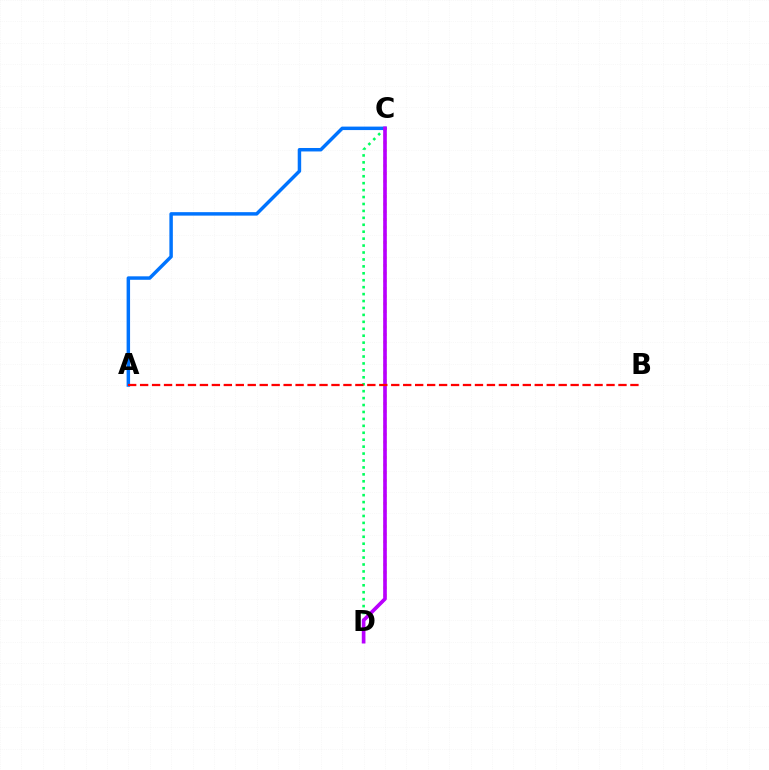{('C', 'D'): [{'color': '#00ff5c', 'line_style': 'dotted', 'thickness': 1.88}, {'color': '#d1ff00', 'line_style': 'dotted', 'thickness': 2.08}, {'color': '#b900ff', 'line_style': 'solid', 'thickness': 2.63}], ('A', 'C'): [{'color': '#0074ff', 'line_style': 'solid', 'thickness': 2.5}], ('A', 'B'): [{'color': '#ff0000', 'line_style': 'dashed', 'thickness': 1.62}]}